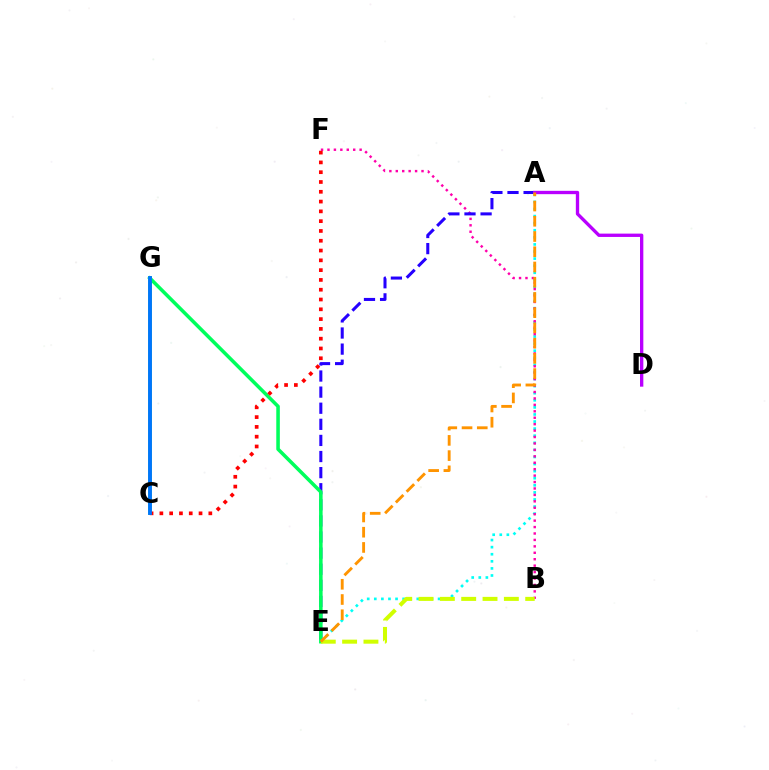{('A', 'E'): [{'color': '#00fff6', 'line_style': 'dotted', 'thickness': 1.92}, {'color': '#2500ff', 'line_style': 'dashed', 'thickness': 2.19}, {'color': '#ff9400', 'line_style': 'dashed', 'thickness': 2.07}], ('B', 'F'): [{'color': '#ff00ac', 'line_style': 'dotted', 'thickness': 1.75}], ('C', 'G'): [{'color': '#3dff00', 'line_style': 'solid', 'thickness': 2.56}, {'color': '#0074ff', 'line_style': 'solid', 'thickness': 2.77}], ('E', 'G'): [{'color': '#00ff5c', 'line_style': 'solid', 'thickness': 2.56}], ('C', 'F'): [{'color': '#ff0000', 'line_style': 'dotted', 'thickness': 2.66}], ('A', 'D'): [{'color': '#b900ff', 'line_style': 'solid', 'thickness': 2.4}], ('B', 'E'): [{'color': '#d1ff00', 'line_style': 'dashed', 'thickness': 2.9}]}